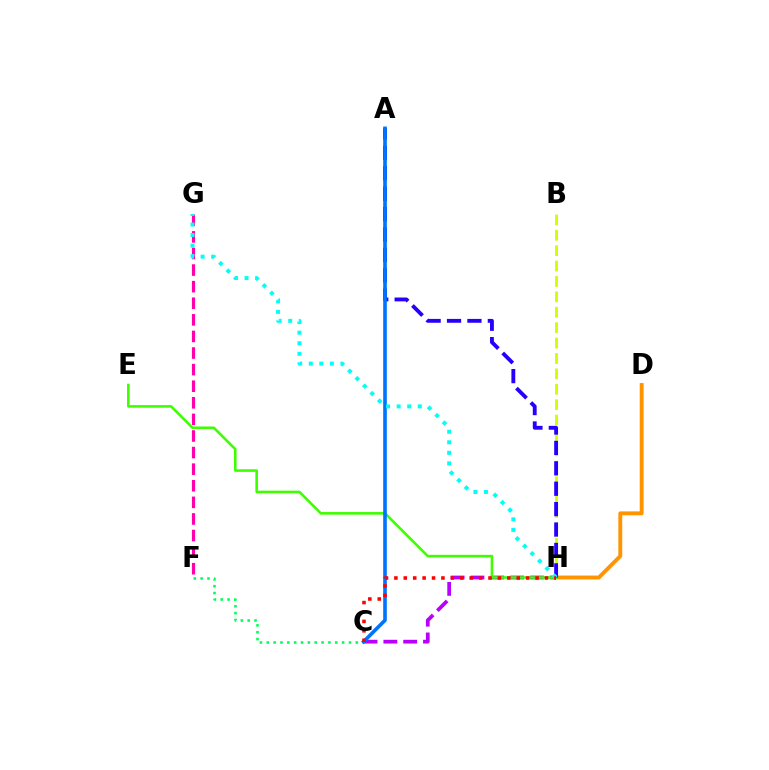{('F', 'G'): [{'color': '#ff00ac', 'line_style': 'dashed', 'thickness': 2.25}], ('B', 'H'): [{'color': '#d1ff00', 'line_style': 'dashed', 'thickness': 2.09}], ('D', 'H'): [{'color': '#ff9400', 'line_style': 'solid', 'thickness': 2.79}], ('C', 'H'): [{'color': '#b900ff', 'line_style': 'dashed', 'thickness': 2.69}, {'color': '#ff0000', 'line_style': 'dotted', 'thickness': 2.56}], ('E', 'H'): [{'color': '#3dff00', 'line_style': 'solid', 'thickness': 1.86}], ('C', 'F'): [{'color': '#00ff5c', 'line_style': 'dotted', 'thickness': 1.86}], ('A', 'H'): [{'color': '#2500ff', 'line_style': 'dashed', 'thickness': 2.77}], ('A', 'C'): [{'color': '#0074ff', 'line_style': 'solid', 'thickness': 2.61}], ('G', 'H'): [{'color': '#00fff6', 'line_style': 'dotted', 'thickness': 2.87}]}